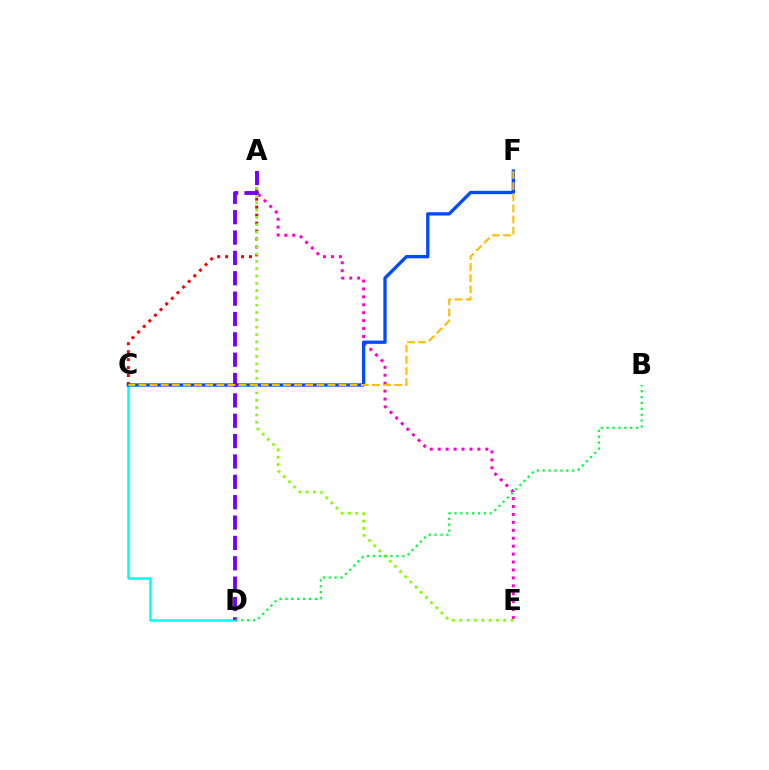{('A', 'C'): [{'color': '#ff0000', 'line_style': 'dotted', 'thickness': 2.16}], ('A', 'E'): [{'color': '#ff00cf', 'line_style': 'dotted', 'thickness': 2.15}, {'color': '#84ff00', 'line_style': 'dotted', 'thickness': 1.99}], ('C', 'D'): [{'color': '#00fff6', 'line_style': 'solid', 'thickness': 1.81}], ('C', 'F'): [{'color': '#004bff', 'line_style': 'solid', 'thickness': 2.38}, {'color': '#ffbd00', 'line_style': 'dashed', 'thickness': 1.51}], ('A', 'D'): [{'color': '#7200ff', 'line_style': 'dashed', 'thickness': 2.77}], ('B', 'D'): [{'color': '#00ff39', 'line_style': 'dotted', 'thickness': 1.6}]}